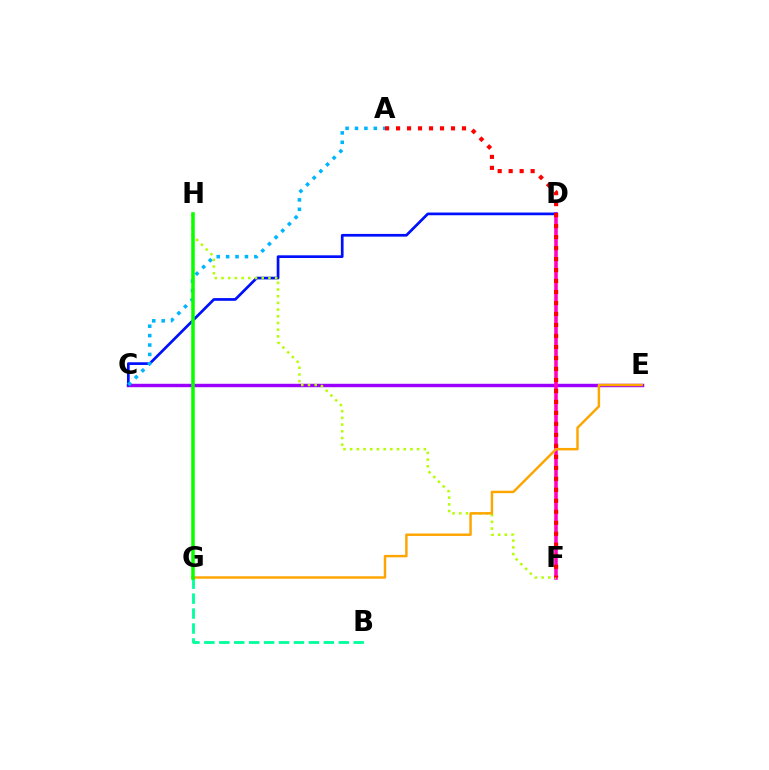{('B', 'G'): [{'color': '#00ff9d', 'line_style': 'dashed', 'thickness': 2.03}], ('C', 'E'): [{'color': '#9b00ff', 'line_style': 'solid', 'thickness': 2.47}], ('D', 'F'): [{'color': '#ff00bd', 'line_style': 'solid', 'thickness': 2.57}], ('C', 'D'): [{'color': '#0010ff', 'line_style': 'solid', 'thickness': 1.95}], ('F', 'H'): [{'color': '#b3ff00', 'line_style': 'dotted', 'thickness': 1.82}], ('E', 'G'): [{'color': '#ffa500', 'line_style': 'solid', 'thickness': 1.77}], ('A', 'C'): [{'color': '#00b5ff', 'line_style': 'dotted', 'thickness': 2.56}], ('A', 'F'): [{'color': '#ff0000', 'line_style': 'dotted', 'thickness': 2.99}], ('G', 'H'): [{'color': '#08ff00', 'line_style': 'solid', 'thickness': 2.54}]}